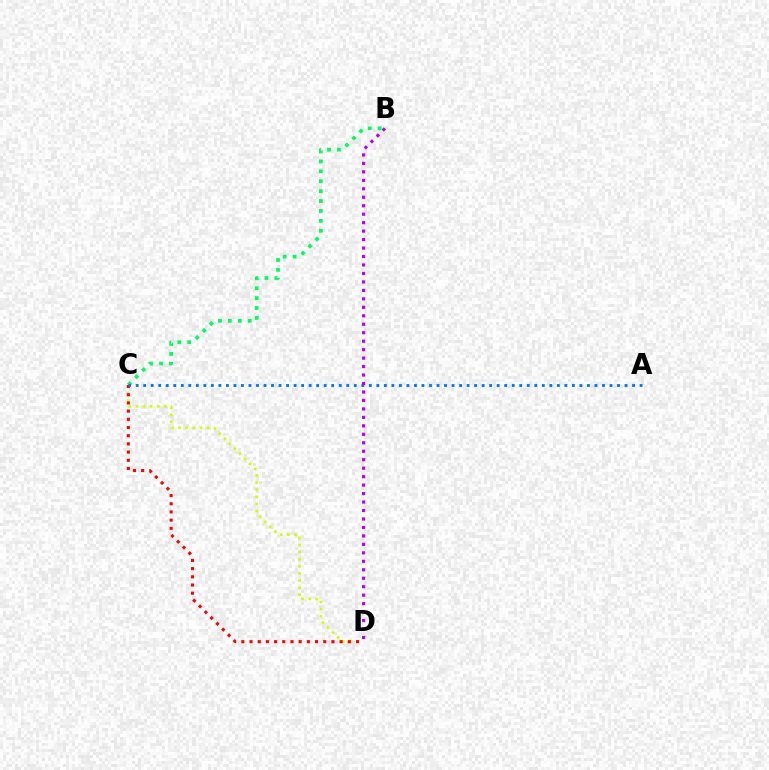{('B', 'C'): [{'color': '#00ff5c', 'line_style': 'dotted', 'thickness': 2.69}], ('C', 'D'): [{'color': '#d1ff00', 'line_style': 'dotted', 'thickness': 1.94}, {'color': '#ff0000', 'line_style': 'dotted', 'thickness': 2.23}], ('A', 'C'): [{'color': '#0074ff', 'line_style': 'dotted', 'thickness': 2.04}], ('B', 'D'): [{'color': '#b900ff', 'line_style': 'dotted', 'thickness': 2.3}]}